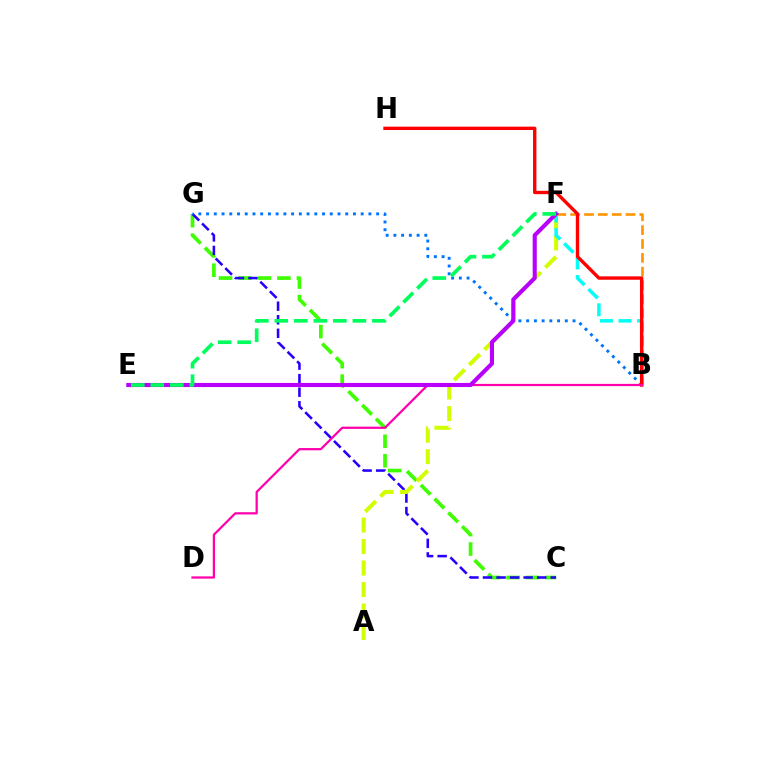{('B', 'F'): [{'color': '#ff9400', 'line_style': 'dashed', 'thickness': 1.88}, {'color': '#00fff6', 'line_style': 'dashed', 'thickness': 2.52}], ('C', 'G'): [{'color': '#3dff00', 'line_style': 'dashed', 'thickness': 2.64}, {'color': '#2500ff', 'line_style': 'dashed', 'thickness': 1.84}], ('A', 'F'): [{'color': '#d1ff00', 'line_style': 'dashed', 'thickness': 2.92}], ('B', 'G'): [{'color': '#0074ff', 'line_style': 'dotted', 'thickness': 2.1}], ('B', 'H'): [{'color': '#ff0000', 'line_style': 'solid', 'thickness': 2.43}], ('B', 'D'): [{'color': '#ff00ac', 'line_style': 'solid', 'thickness': 1.61}], ('E', 'F'): [{'color': '#b900ff', 'line_style': 'solid', 'thickness': 2.96}, {'color': '#00ff5c', 'line_style': 'dashed', 'thickness': 2.65}]}